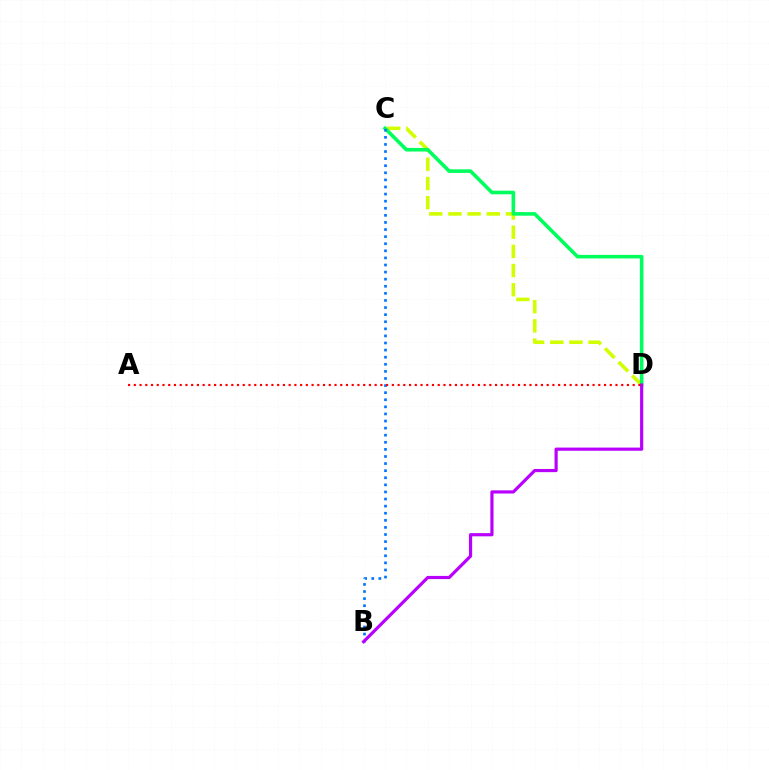{('C', 'D'): [{'color': '#d1ff00', 'line_style': 'dashed', 'thickness': 2.61}, {'color': '#00ff5c', 'line_style': 'solid', 'thickness': 2.59}], ('B', 'C'): [{'color': '#0074ff', 'line_style': 'dotted', 'thickness': 1.93}], ('B', 'D'): [{'color': '#b900ff', 'line_style': 'solid', 'thickness': 2.29}], ('A', 'D'): [{'color': '#ff0000', 'line_style': 'dotted', 'thickness': 1.56}]}